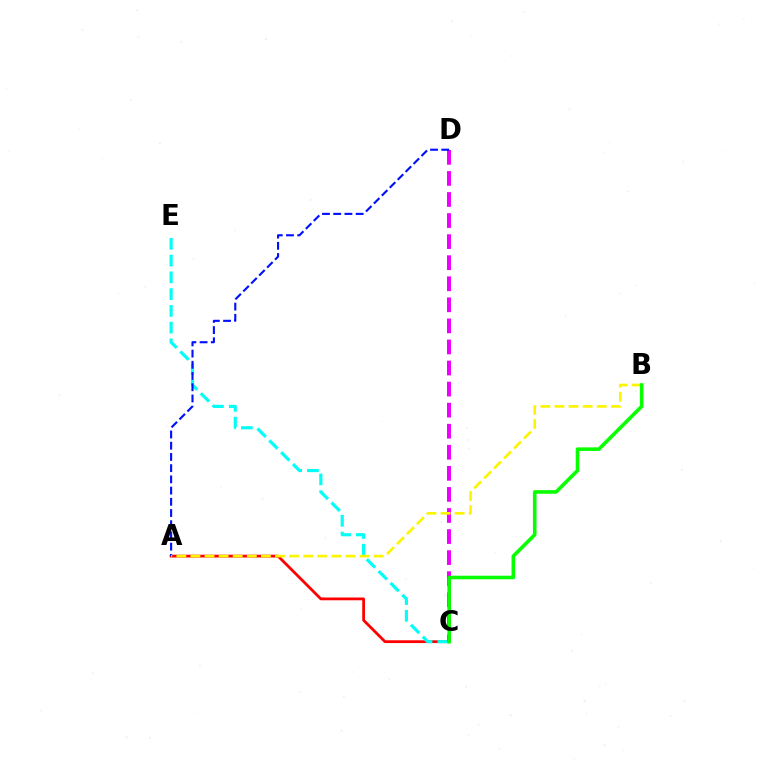{('A', 'C'): [{'color': '#ff0000', 'line_style': 'solid', 'thickness': 2.0}], ('C', 'E'): [{'color': '#00fff6', 'line_style': 'dashed', 'thickness': 2.28}], ('C', 'D'): [{'color': '#ee00ff', 'line_style': 'dashed', 'thickness': 2.86}], ('A', 'D'): [{'color': '#0010ff', 'line_style': 'dashed', 'thickness': 1.52}], ('A', 'B'): [{'color': '#fcf500', 'line_style': 'dashed', 'thickness': 1.92}], ('B', 'C'): [{'color': '#08ff00', 'line_style': 'solid', 'thickness': 2.58}]}